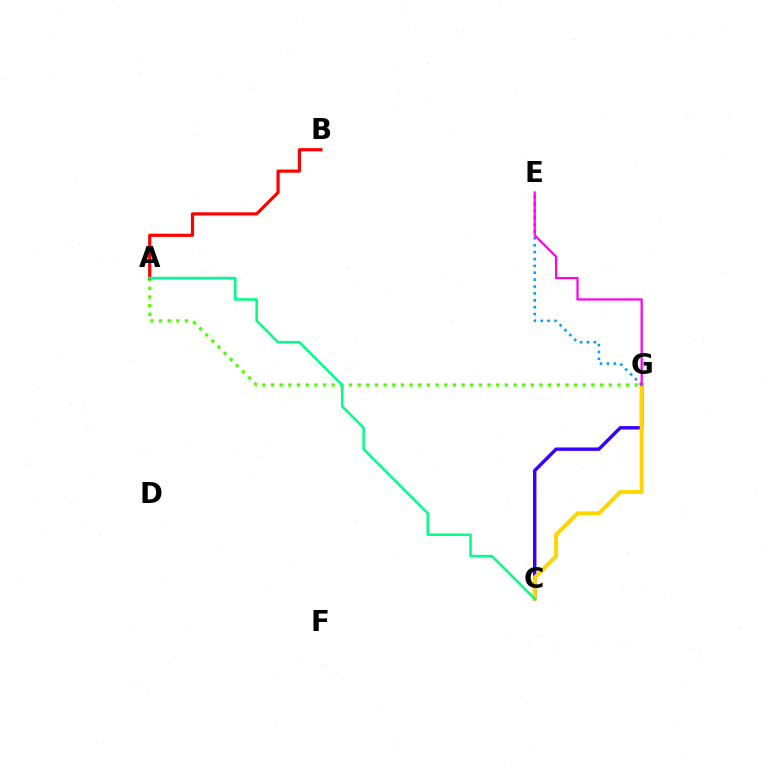{('C', 'G'): [{'color': '#3700ff', 'line_style': 'solid', 'thickness': 2.46}, {'color': '#ffd500', 'line_style': 'solid', 'thickness': 2.86}], ('A', 'G'): [{'color': '#4fff00', 'line_style': 'dotted', 'thickness': 2.35}], ('A', 'B'): [{'color': '#ff0000', 'line_style': 'solid', 'thickness': 2.29}], ('E', 'G'): [{'color': '#009eff', 'line_style': 'dotted', 'thickness': 1.87}, {'color': '#ff00ed', 'line_style': 'solid', 'thickness': 1.59}], ('A', 'C'): [{'color': '#00ff86', 'line_style': 'solid', 'thickness': 1.83}]}